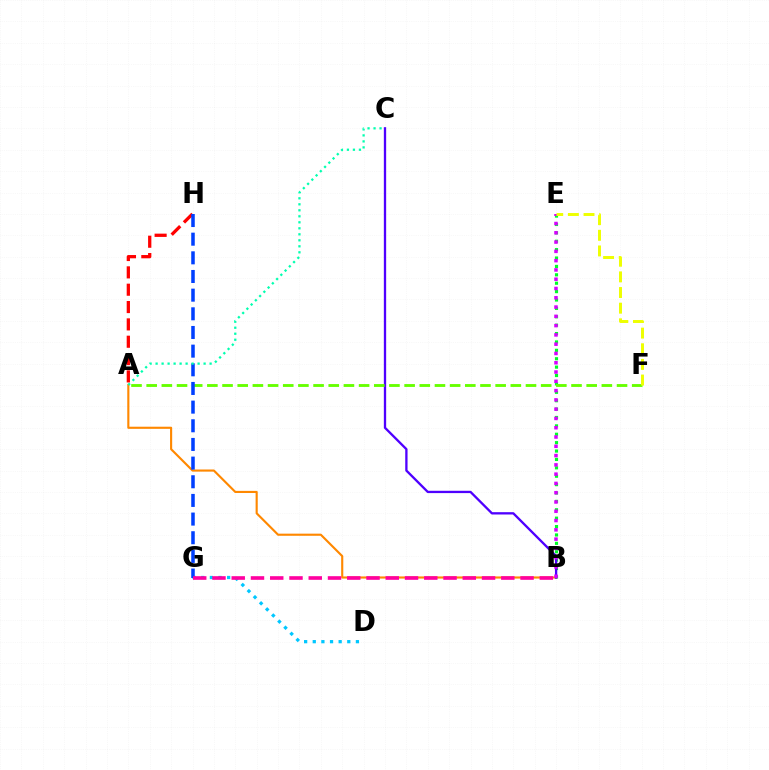{('B', 'E'): [{'color': '#00ff27', 'line_style': 'dotted', 'thickness': 2.28}, {'color': '#d600ff', 'line_style': 'dotted', 'thickness': 2.52}], ('A', 'B'): [{'color': '#ff8800', 'line_style': 'solid', 'thickness': 1.53}], ('D', 'G'): [{'color': '#00c7ff', 'line_style': 'dotted', 'thickness': 2.34}], ('B', 'C'): [{'color': '#4f00ff', 'line_style': 'solid', 'thickness': 1.67}], ('A', 'H'): [{'color': '#ff0000', 'line_style': 'dashed', 'thickness': 2.36}], ('A', 'F'): [{'color': '#66ff00', 'line_style': 'dashed', 'thickness': 2.06}], ('G', 'H'): [{'color': '#003fff', 'line_style': 'dashed', 'thickness': 2.54}], ('A', 'C'): [{'color': '#00ffaf', 'line_style': 'dotted', 'thickness': 1.63}], ('B', 'G'): [{'color': '#ff00a0', 'line_style': 'dashed', 'thickness': 2.62}], ('E', 'F'): [{'color': '#eeff00', 'line_style': 'dashed', 'thickness': 2.13}]}